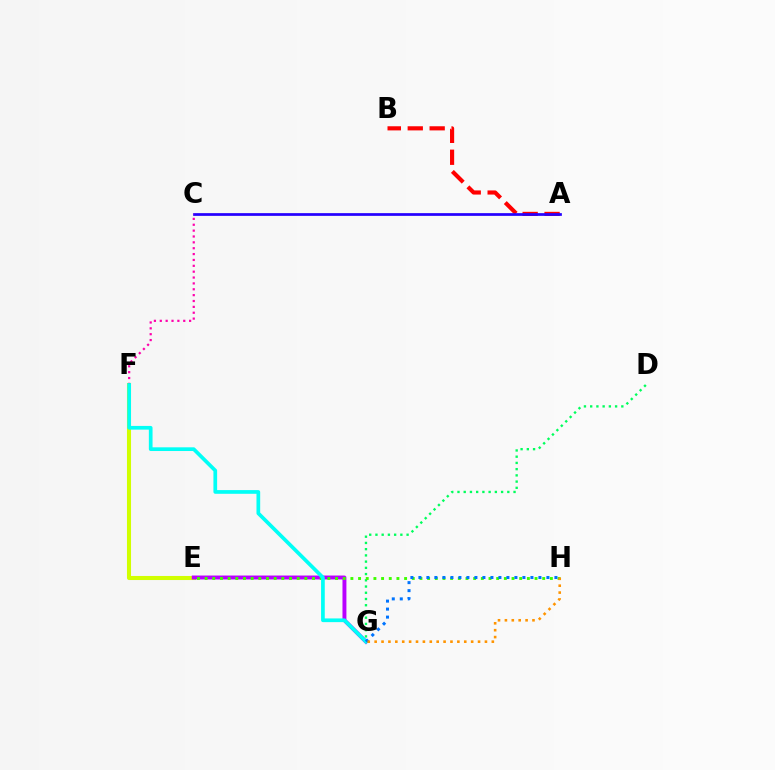{('E', 'F'): [{'color': '#d1ff00', 'line_style': 'solid', 'thickness': 2.92}], ('D', 'G'): [{'color': '#00ff5c', 'line_style': 'dotted', 'thickness': 1.69}], ('A', 'B'): [{'color': '#ff0000', 'line_style': 'dashed', 'thickness': 2.98}], ('E', 'G'): [{'color': '#b900ff', 'line_style': 'solid', 'thickness': 2.83}], ('A', 'C'): [{'color': '#2500ff', 'line_style': 'solid', 'thickness': 1.96}], ('E', 'H'): [{'color': '#3dff00', 'line_style': 'dotted', 'thickness': 2.08}], ('C', 'F'): [{'color': '#ff00ac', 'line_style': 'dotted', 'thickness': 1.59}], ('F', 'G'): [{'color': '#00fff6', 'line_style': 'solid', 'thickness': 2.66}], ('G', 'H'): [{'color': '#0074ff', 'line_style': 'dotted', 'thickness': 2.17}, {'color': '#ff9400', 'line_style': 'dotted', 'thickness': 1.87}]}